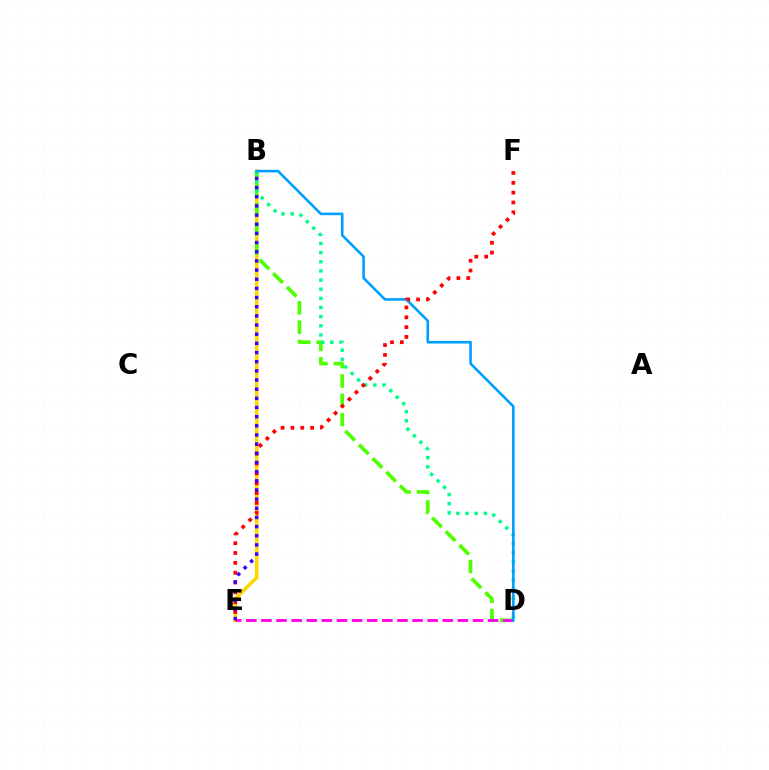{('B', 'E'): [{'color': '#ffd500', 'line_style': 'solid', 'thickness': 2.59}, {'color': '#3700ff', 'line_style': 'dotted', 'thickness': 2.49}], ('B', 'D'): [{'color': '#4fff00', 'line_style': 'dashed', 'thickness': 2.62}, {'color': '#00ff86', 'line_style': 'dotted', 'thickness': 2.49}, {'color': '#009eff', 'line_style': 'solid', 'thickness': 1.87}], ('D', 'E'): [{'color': '#ff00ed', 'line_style': 'dashed', 'thickness': 2.05}], ('E', 'F'): [{'color': '#ff0000', 'line_style': 'dotted', 'thickness': 2.67}]}